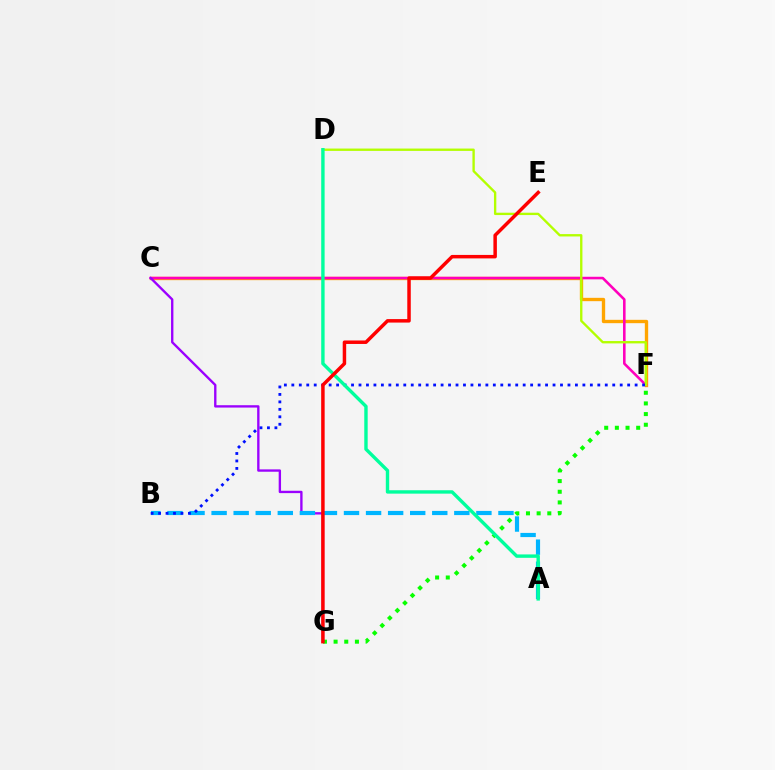{('C', 'F'): [{'color': '#ffa500', 'line_style': 'solid', 'thickness': 2.41}, {'color': '#ff00bd', 'line_style': 'solid', 'thickness': 1.85}], ('D', 'F'): [{'color': '#b3ff00', 'line_style': 'solid', 'thickness': 1.69}], ('F', 'G'): [{'color': '#08ff00', 'line_style': 'dotted', 'thickness': 2.9}], ('C', 'G'): [{'color': '#9b00ff', 'line_style': 'solid', 'thickness': 1.7}], ('A', 'B'): [{'color': '#00b5ff', 'line_style': 'dashed', 'thickness': 3.0}], ('B', 'F'): [{'color': '#0010ff', 'line_style': 'dotted', 'thickness': 2.03}], ('A', 'D'): [{'color': '#00ff9d', 'line_style': 'solid', 'thickness': 2.44}], ('E', 'G'): [{'color': '#ff0000', 'line_style': 'solid', 'thickness': 2.51}]}